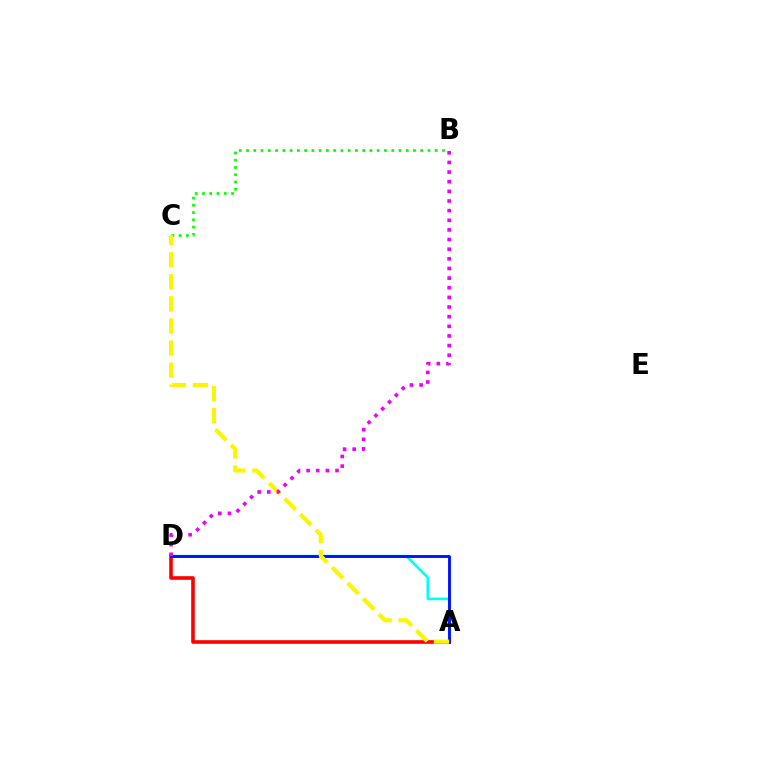{('B', 'C'): [{'color': '#08ff00', 'line_style': 'dotted', 'thickness': 1.97}], ('A', 'D'): [{'color': '#00fff6', 'line_style': 'solid', 'thickness': 1.9}, {'color': '#ff0000', 'line_style': 'solid', 'thickness': 2.6}, {'color': '#0010ff', 'line_style': 'solid', 'thickness': 2.07}], ('A', 'C'): [{'color': '#fcf500', 'line_style': 'dashed', 'thickness': 3.0}], ('B', 'D'): [{'color': '#ee00ff', 'line_style': 'dotted', 'thickness': 2.62}]}